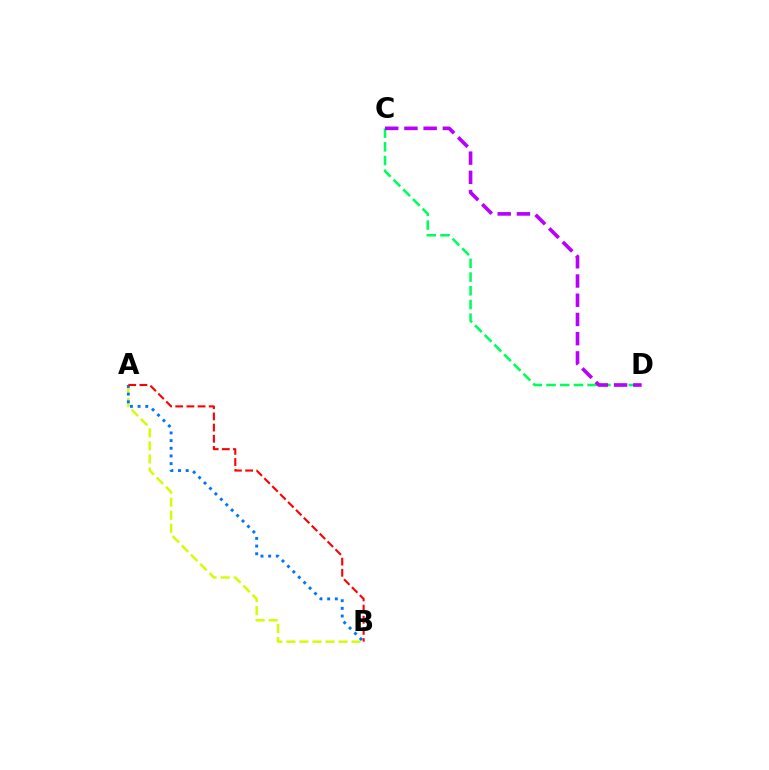{('C', 'D'): [{'color': '#00ff5c', 'line_style': 'dashed', 'thickness': 1.86}, {'color': '#b900ff', 'line_style': 'dashed', 'thickness': 2.61}], ('A', 'B'): [{'color': '#d1ff00', 'line_style': 'dashed', 'thickness': 1.77}, {'color': '#0074ff', 'line_style': 'dotted', 'thickness': 2.08}, {'color': '#ff0000', 'line_style': 'dashed', 'thickness': 1.52}]}